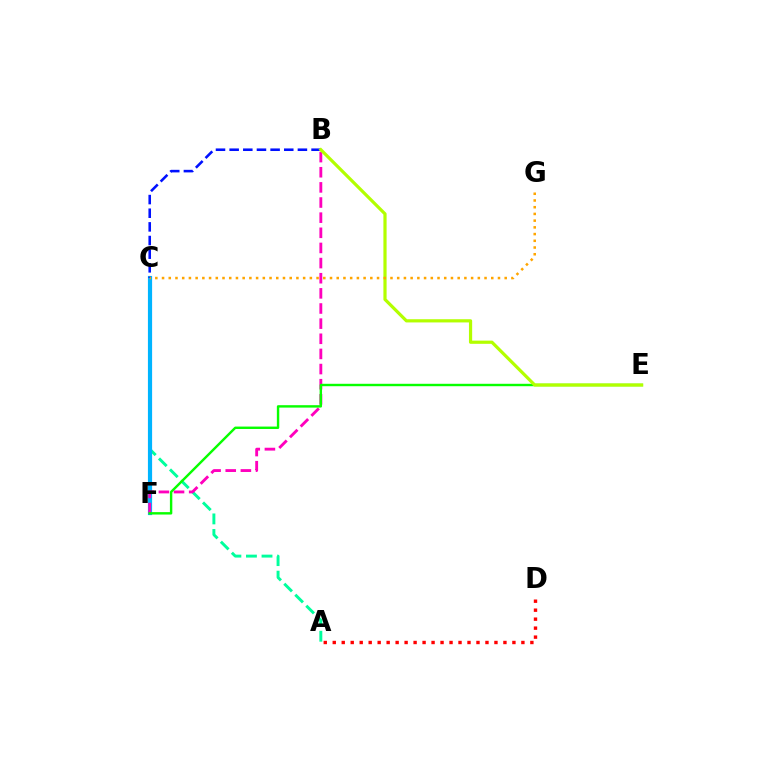{('A', 'C'): [{'color': '#00ff9d', 'line_style': 'dashed', 'thickness': 2.11}], ('C', 'F'): [{'color': '#9b00ff', 'line_style': 'solid', 'thickness': 2.2}, {'color': '#00b5ff', 'line_style': 'solid', 'thickness': 2.99}], ('A', 'D'): [{'color': '#ff0000', 'line_style': 'dotted', 'thickness': 2.44}], ('B', 'F'): [{'color': '#ff00bd', 'line_style': 'dashed', 'thickness': 2.06}], ('B', 'C'): [{'color': '#0010ff', 'line_style': 'dashed', 'thickness': 1.85}], ('E', 'F'): [{'color': '#08ff00', 'line_style': 'solid', 'thickness': 1.74}], ('B', 'E'): [{'color': '#b3ff00', 'line_style': 'solid', 'thickness': 2.31}], ('C', 'G'): [{'color': '#ffa500', 'line_style': 'dotted', 'thickness': 1.83}]}